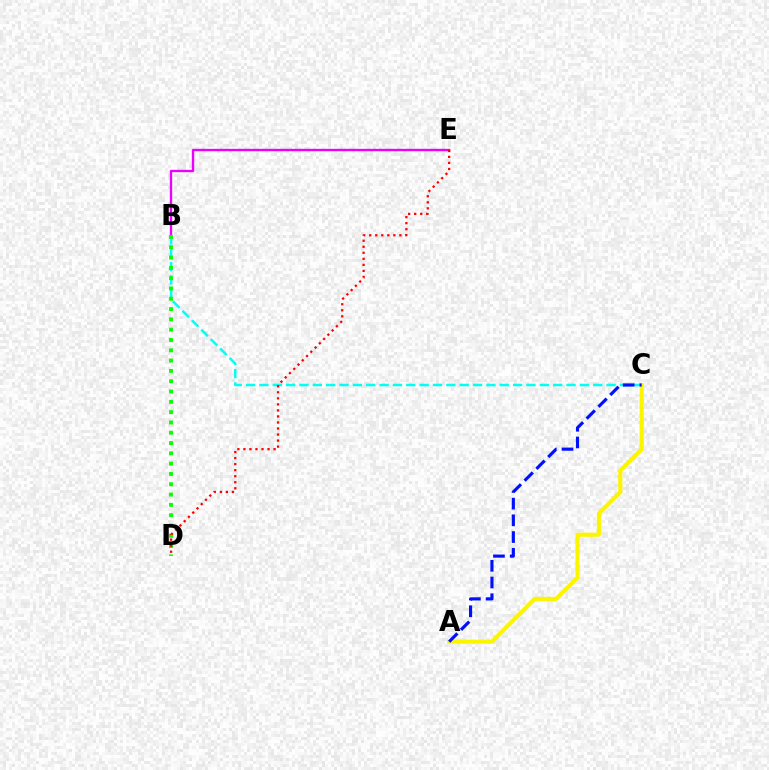{('B', 'E'): [{'color': '#ee00ff', 'line_style': 'solid', 'thickness': 1.69}], ('B', 'C'): [{'color': '#00fff6', 'line_style': 'dashed', 'thickness': 1.81}], ('B', 'D'): [{'color': '#08ff00', 'line_style': 'dotted', 'thickness': 2.8}], ('A', 'C'): [{'color': '#fcf500', 'line_style': 'solid', 'thickness': 2.97}, {'color': '#0010ff', 'line_style': 'dashed', 'thickness': 2.27}], ('D', 'E'): [{'color': '#ff0000', 'line_style': 'dotted', 'thickness': 1.64}]}